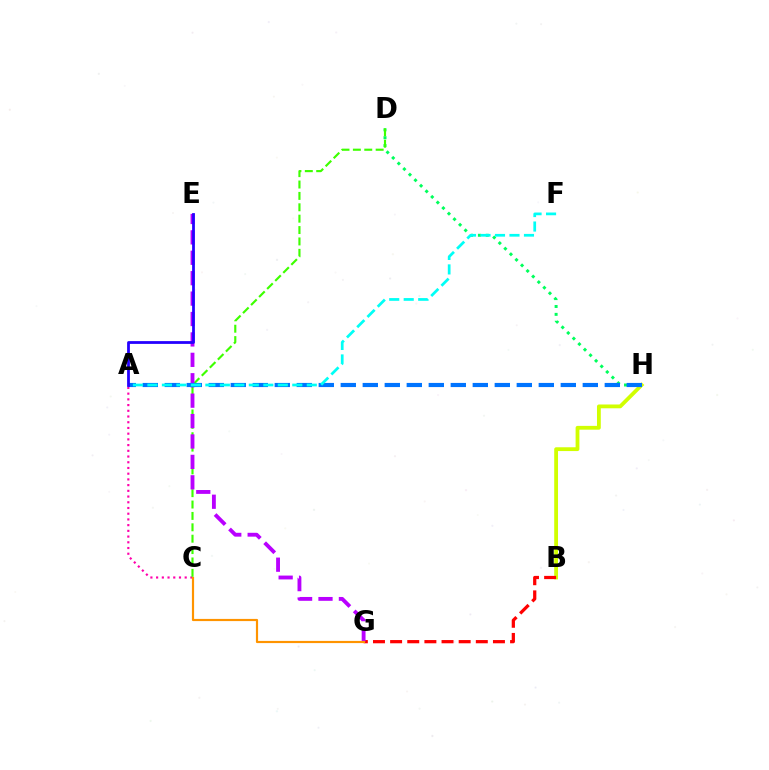{('D', 'H'): [{'color': '#00ff5c', 'line_style': 'dotted', 'thickness': 2.14}], ('A', 'C'): [{'color': '#ff00ac', 'line_style': 'dotted', 'thickness': 1.55}], ('B', 'H'): [{'color': '#d1ff00', 'line_style': 'solid', 'thickness': 2.74}], ('C', 'D'): [{'color': '#3dff00', 'line_style': 'dashed', 'thickness': 1.55}], ('B', 'G'): [{'color': '#ff0000', 'line_style': 'dashed', 'thickness': 2.33}], ('E', 'G'): [{'color': '#b900ff', 'line_style': 'dashed', 'thickness': 2.77}], ('A', 'H'): [{'color': '#0074ff', 'line_style': 'dashed', 'thickness': 2.99}], ('A', 'F'): [{'color': '#00fff6', 'line_style': 'dashed', 'thickness': 1.97}], ('C', 'G'): [{'color': '#ff9400', 'line_style': 'solid', 'thickness': 1.57}], ('A', 'E'): [{'color': '#2500ff', 'line_style': 'solid', 'thickness': 2.0}]}